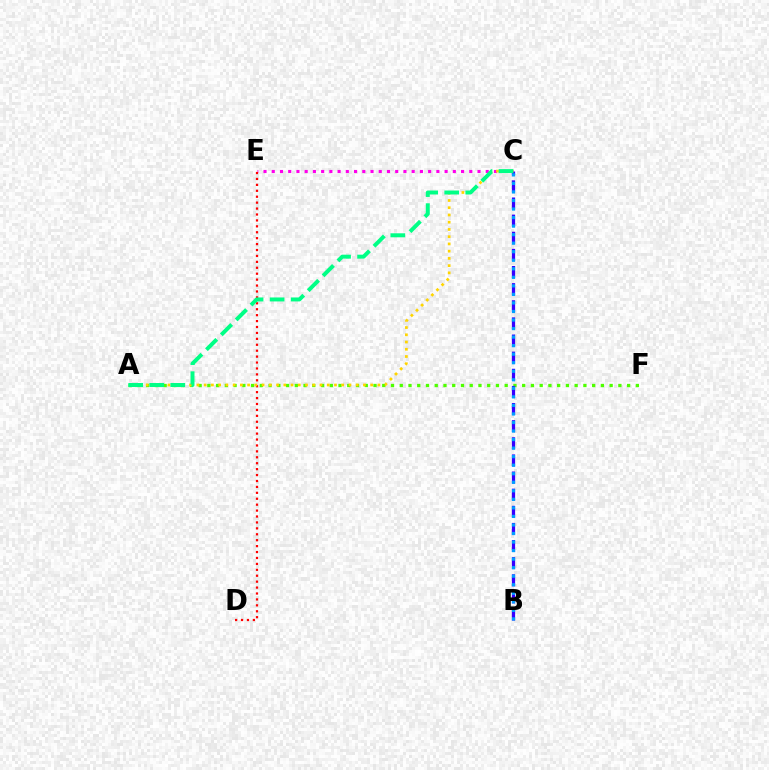{('A', 'F'): [{'color': '#4fff00', 'line_style': 'dotted', 'thickness': 2.38}], ('C', 'E'): [{'color': '#ff00ed', 'line_style': 'dotted', 'thickness': 2.24}], ('D', 'E'): [{'color': '#ff0000', 'line_style': 'dotted', 'thickness': 1.61}], ('B', 'C'): [{'color': '#3700ff', 'line_style': 'dashed', 'thickness': 2.33}, {'color': '#009eff', 'line_style': 'dotted', 'thickness': 2.32}], ('A', 'C'): [{'color': '#ffd500', 'line_style': 'dotted', 'thickness': 1.97}, {'color': '#00ff86', 'line_style': 'dashed', 'thickness': 2.86}]}